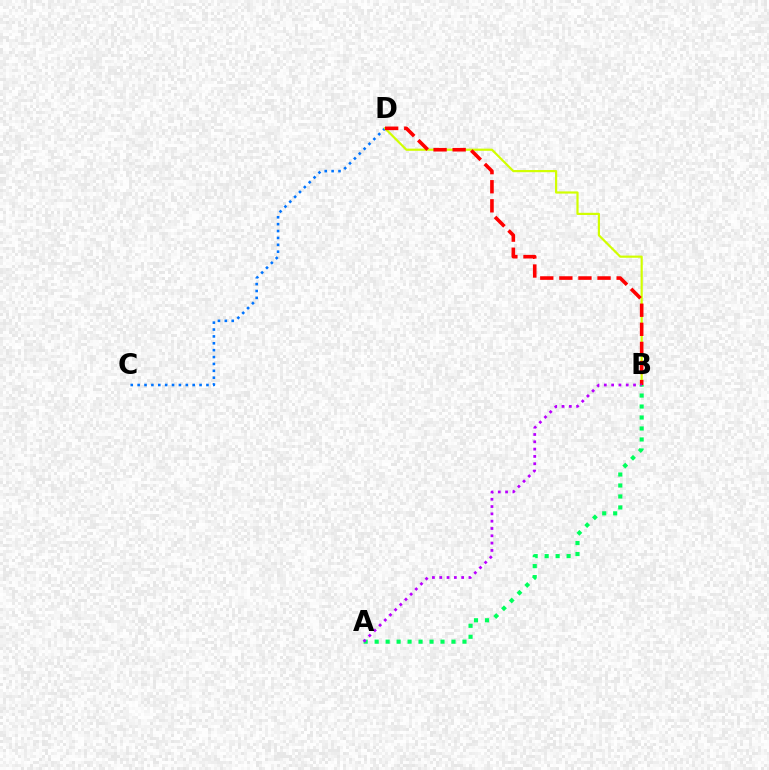{('C', 'D'): [{'color': '#0074ff', 'line_style': 'dotted', 'thickness': 1.87}], ('B', 'D'): [{'color': '#d1ff00', 'line_style': 'solid', 'thickness': 1.57}, {'color': '#ff0000', 'line_style': 'dashed', 'thickness': 2.59}], ('A', 'B'): [{'color': '#00ff5c', 'line_style': 'dotted', 'thickness': 2.98}, {'color': '#b900ff', 'line_style': 'dotted', 'thickness': 1.99}]}